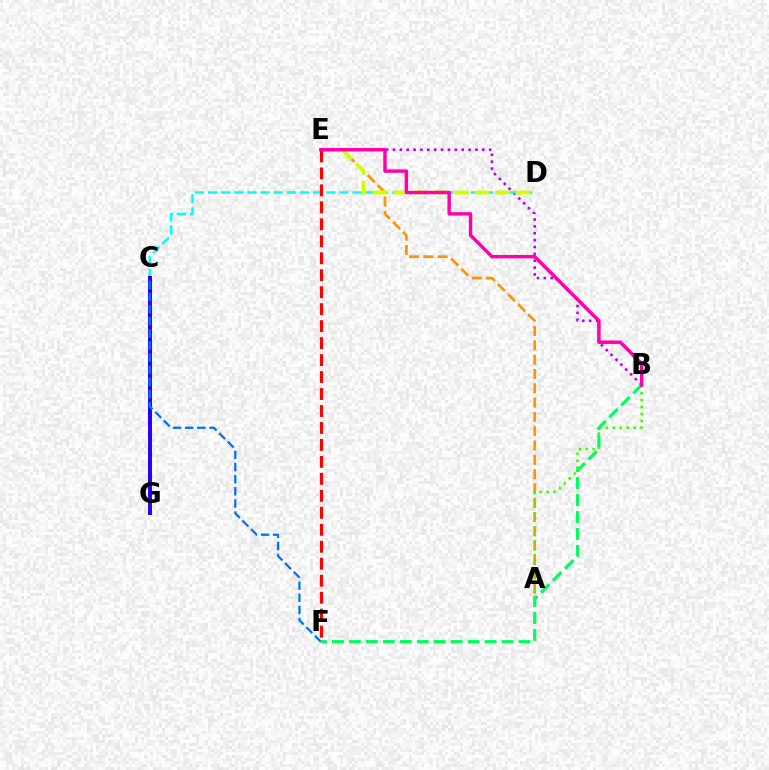{('B', 'E'): [{'color': '#b900ff', 'line_style': 'dotted', 'thickness': 1.87}, {'color': '#ff00ac', 'line_style': 'solid', 'thickness': 2.47}], ('A', 'E'): [{'color': '#ff9400', 'line_style': 'dashed', 'thickness': 1.94}], ('C', 'D'): [{'color': '#00fff6', 'line_style': 'dashed', 'thickness': 1.78}], ('C', 'G'): [{'color': '#2500ff', 'line_style': 'solid', 'thickness': 2.84}], ('D', 'E'): [{'color': '#d1ff00', 'line_style': 'dashed', 'thickness': 2.78}], ('A', 'B'): [{'color': '#3dff00', 'line_style': 'dotted', 'thickness': 1.88}], ('C', 'F'): [{'color': '#0074ff', 'line_style': 'dashed', 'thickness': 1.65}], ('E', 'F'): [{'color': '#ff0000', 'line_style': 'dashed', 'thickness': 2.31}], ('B', 'F'): [{'color': '#00ff5c', 'line_style': 'dashed', 'thickness': 2.3}]}